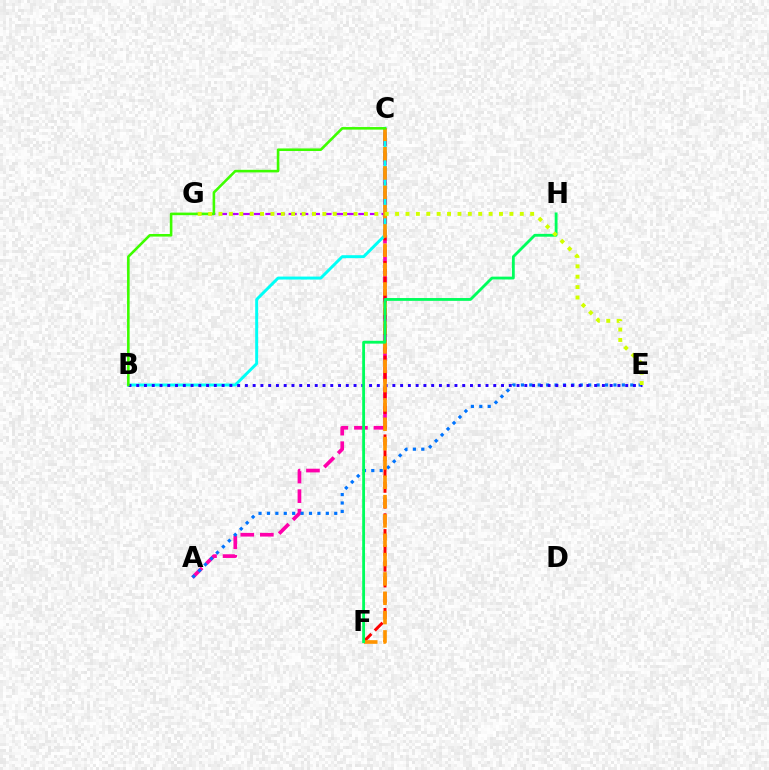{('A', 'C'): [{'color': '#ff00ac', 'line_style': 'dashed', 'thickness': 2.66}], ('C', 'F'): [{'color': '#ff0000', 'line_style': 'dashed', 'thickness': 2.14}, {'color': '#ff9400', 'line_style': 'dashed', 'thickness': 2.63}], ('A', 'E'): [{'color': '#0074ff', 'line_style': 'dotted', 'thickness': 2.29}], ('C', 'G'): [{'color': '#b900ff', 'line_style': 'dashed', 'thickness': 1.58}], ('B', 'C'): [{'color': '#00fff6', 'line_style': 'solid', 'thickness': 2.12}, {'color': '#3dff00', 'line_style': 'solid', 'thickness': 1.87}], ('B', 'E'): [{'color': '#2500ff', 'line_style': 'dotted', 'thickness': 2.11}], ('F', 'H'): [{'color': '#00ff5c', 'line_style': 'solid', 'thickness': 2.03}], ('E', 'G'): [{'color': '#d1ff00', 'line_style': 'dotted', 'thickness': 2.82}]}